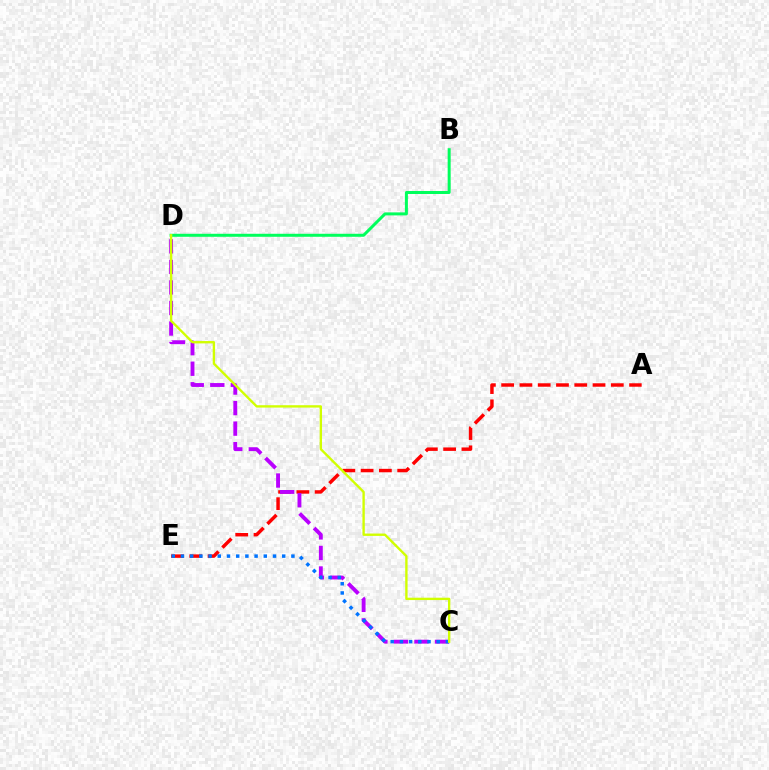{('A', 'E'): [{'color': '#ff0000', 'line_style': 'dashed', 'thickness': 2.48}], ('B', 'D'): [{'color': '#00ff5c', 'line_style': 'solid', 'thickness': 2.16}], ('C', 'D'): [{'color': '#b900ff', 'line_style': 'dashed', 'thickness': 2.79}, {'color': '#d1ff00', 'line_style': 'solid', 'thickness': 1.7}], ('C', 'E'): [{'color': '#0074ff', 'line_style': 'dotted', 'thickness': 2.5}]}